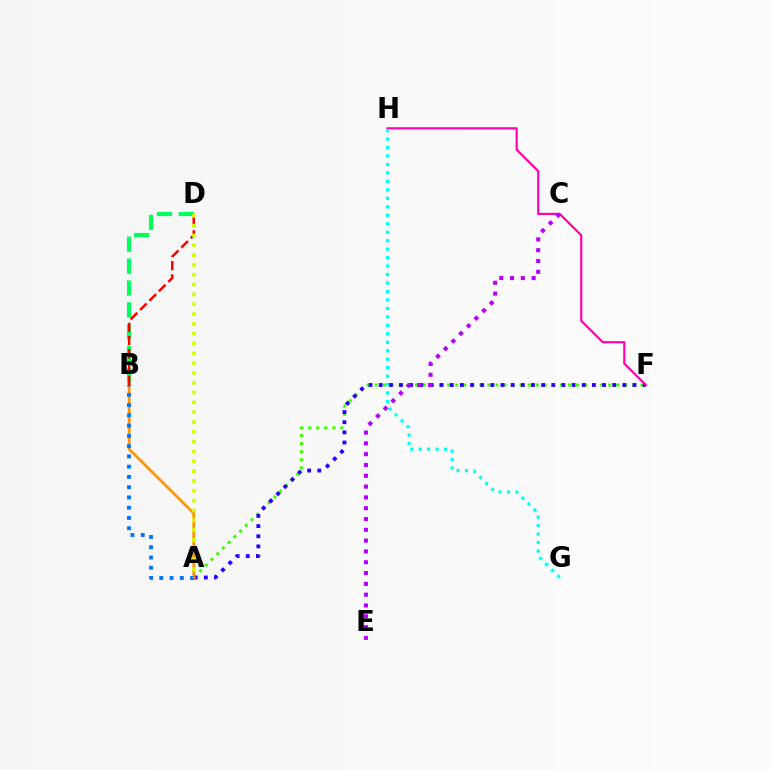{('A', 'F'): [{'color': '#3dff00', 'line_style': 'dotted', 'thickness': 2.19}, {'color': '#2500ff', 'line_style': 'dotted', 'thickness': 2.76}], ('A', 'B'): [{'color': '#ff9400', 'line_style': 'solid', 'thickness': 1.98}, {'color': '#0074ff', 'line_style': 'dotted', 'thickness': 2.79}], ('B', 'D'): [{'color': '#00ff5c', 'line_style': 'dashed', 'thickness': 2.97}, {'color': '#ff0000', 'line_style': 'dashed', 'thickness': 1.8}], ('F', 'H'): [{'color': '#ff00ac', 'line_style': 'solid', 'thickness': 1.57}], ('G', 'H'): [{'color': '#00fff6', 'line_style': 'dotted', 'thickness': 2.3}], ('C', 'E'): [{'color': '#b900ff', 'line_style': 'dotted', 'thickness': 2.94}], ('A', 'D'): [{'color': '#d1ff00', 'line_style': 'dotted', 'thickness': 2.67}]}